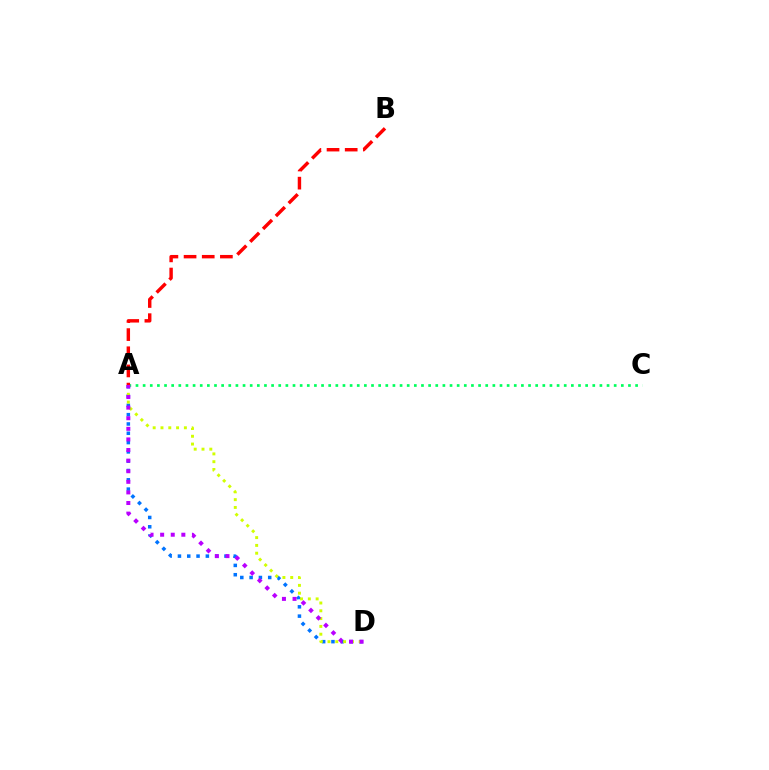{('A', 'D'): [{'color': '#0074ff', 'line_style': 'dotted', 'thickness': 2.53}, {'color': '#d1ff00', 'line_style': 'dotted', 'thickness': 2.12}, {'color': '#b900ff', 'line_style': 'dotted', 'thickness': 2.88}], ('A', 'C'): [{'color': '#00ff5c', 'line_style': 'dotted', 'thickness': 1.94}], ('A', 'B'): [{'color': '#ff0000', 'line_style': 'dashed', 'thickness': 2.47}]}